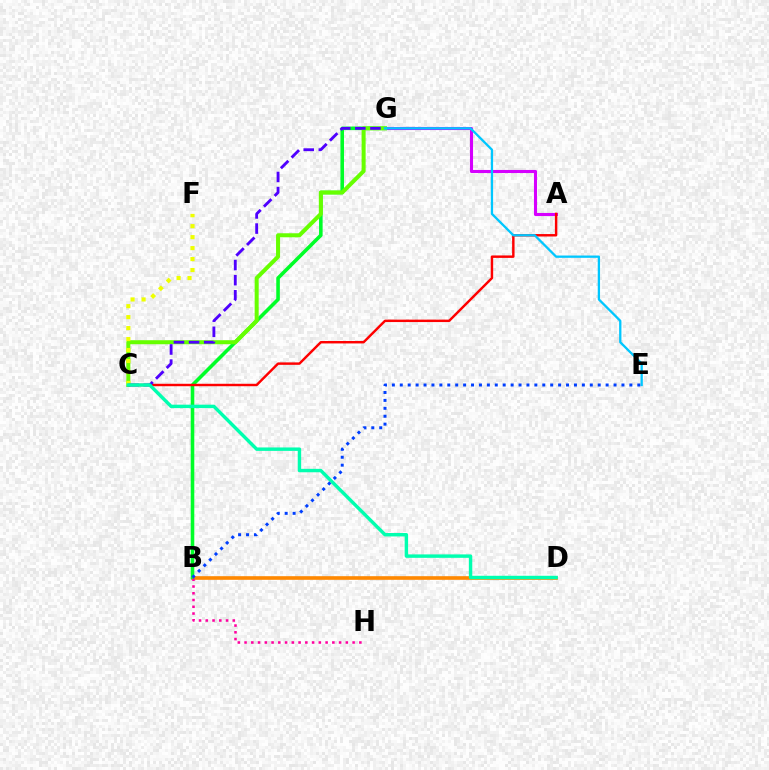{('B', 'D'): [{'color': '#ff8800', 'line_style': 'solid', 'thickness': 2.61}], ('A', 'G'): [{'color': '#d600ff', 'line_style': 'solid', 'thickness': 2.22}], ('B', 'G'): [{'color': '#00ff27', 'line_style': 'solid', 'thickness': 2.58}], ('C', 'G'): [{'color': '#66ff00', 'line_style': 'solid', 'thickness': 2.9}, {'color': '#4f00ff', 'line_style': 'dashed', 'thickness': 2.05}], ('A', 'C'): [{'color': '#ff0000', 'line_style': 'solid', 'thickness': 1.76}], ('C', 'F'): [{'color': '#eeff00', 'line_style': 'dotted', 'thickness': 2.98}], ('B', 'H'): [{'color': '#ff00a0', 'line_style': 'dotted', 'thickness': 1.83}], ('C', 'D'): [{'color': '#00ffaf', 'line_style': 'solid', 'thickness': 2.46}], ('E', 'G'): [{'color': '#00c7ff', 'line_style': 'solid', 'thickness': 1.65}], ('B', 'E'): [{'color': '#003fff', 'line_style': 'dotted', 'thickness': 2.15}]}